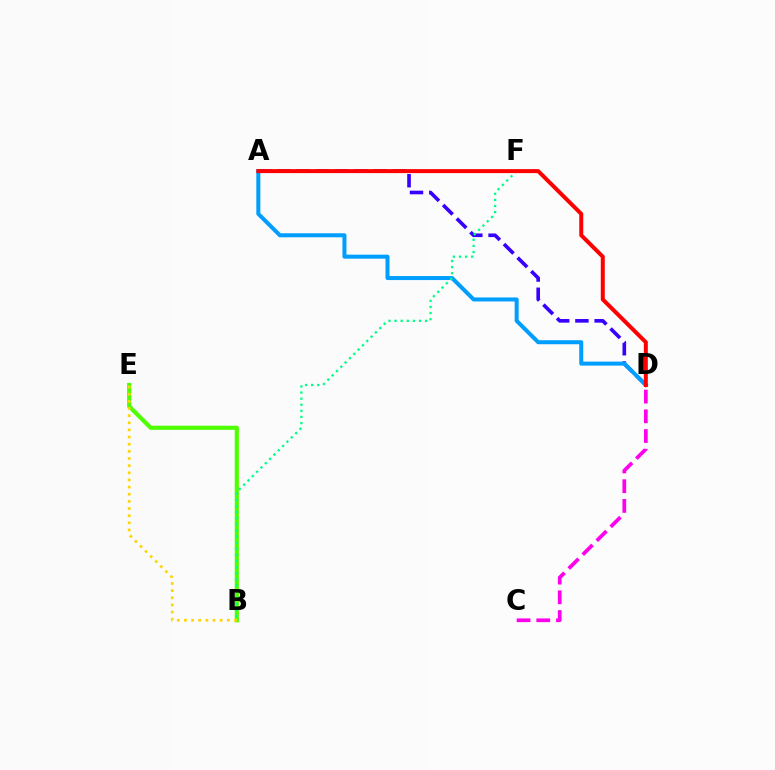{('B', 'E'): [{'color': '#4fff00', 'line_style': 'solid', 'thickness': 2.99}, {'color': '#ffd500', 'line_style': 'dotted', 'thickness': 1.94}], ('A', 'D'): [{'color': '#3700ff', 'line_style': 'dashed', 'thickness': 2.61}, {'color': '#009eff', 'line_style': 'solid', 'thickness': 2.89}, {'color': '#ff0000', 'line_style': 'solid', 'thickness': 2.87}], ('B', 'F'): [{'color': '#00ff86', 'line_style': 'dotted', 'thickness': 1.66}], ('C', 'D'): [{'color': '#ff00ed', 'line_style': 'dashed', 'thickness': 2.68}]}